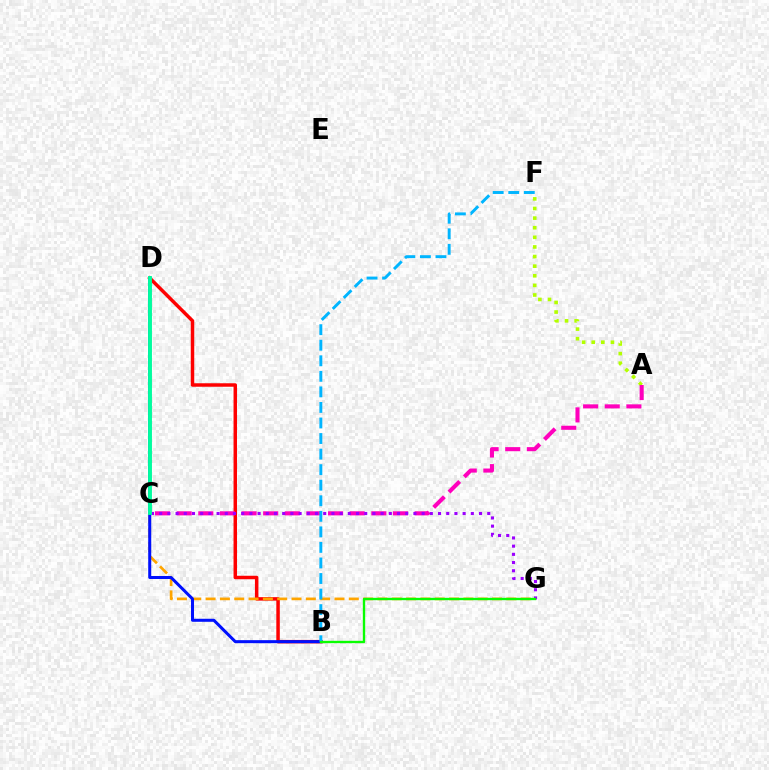{('B', 'D'): [{'color': '#ff0000', 'line_style': 'solid', 'thickness': 2.5}, {'color': '#0010ff', 'line_style': 'solid', 'thickness': 2.18}], ('A', 'F'): [{'color': '#b3ff00', 'line_style': 'dotted', 'thickness': 2.61}], ('A', 'C'): [{'color': '#ff00bd', 'line_style': 'dashed', 'thickness': 2.94}], ('C', 'G'): [{'color': '#ffa500', 'line_style': 'dashed', 'thickness': 1.95}, {'color': '#9b00ff', 'line_style': 'dotted', 'thickness': 2.23}], ('B', 'F'): [{'color': '#00b5ff', 'line_style': 'dashed', 'thickness': 2.11}], ('C', 'D'): [{'color': '#00ff9d', 'line_style': 'solid', 'thickness': 2.77}], ('B', 'G'): [{'color': '#08ff00', 'line_style': 'solid', 'thickness': 1.69}]}